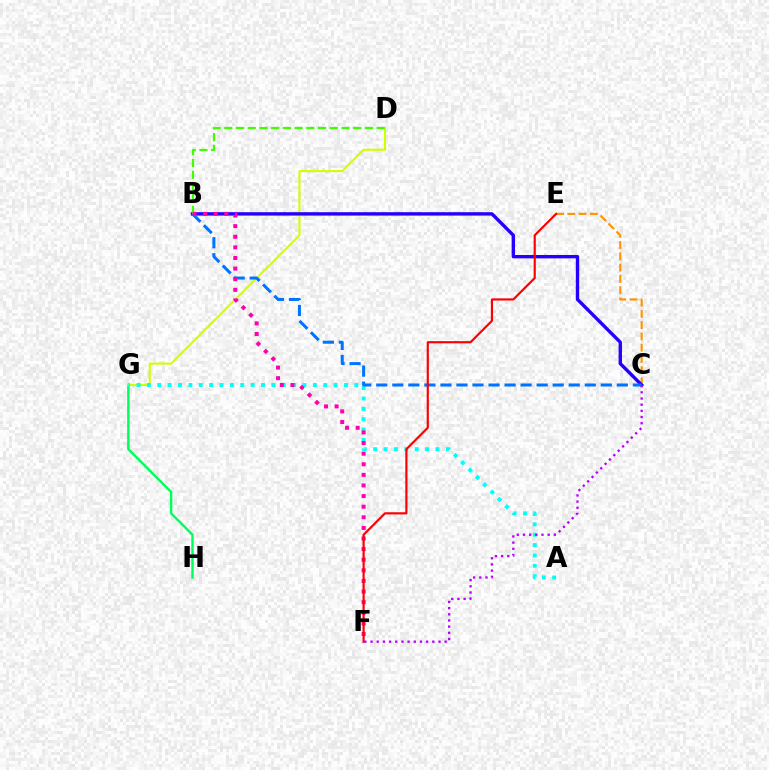{('G', 'H'): [{'color': '#00ff5c', 'line_style': 'solid', 'thickness': 1.74}], ('D', 'G'): [{'color': '#d1ff00', 'line_style': 'solid', 'thickness': 1.5}], ('C', 'E'): [{'color': '#ff9400', 'line_style': 'dashed', 'thickness': 1.53}], ('B', 'C'): [{'color': '#2500ff', 'line_style': 'solid', 'thickness': 2.44}, {'color': '#0074ff', 'line_style': 'dashed', 'thickness': 2.18}], ('B', 'D'): [{'color': '#3dff00', 'line_style': 'dashed', 'thickness': 1.59}], ('A', 'G'): [{'color': '#00fff6', 'line_style': 'dotted', 'thickness': 2.82}], ('B', 'F'): [{'color': '#ff00ac', 'line_style': 'dotted', 'thickness': 2.88}], ('E', 'F'): [{'color': '#ff0000', 'line_style': 'solid', 'thickness': 1.56}], ('C', 'F'): [{'color': '#b900ff', 'line_style': 'dotted', 'thickness': 1.68}]}